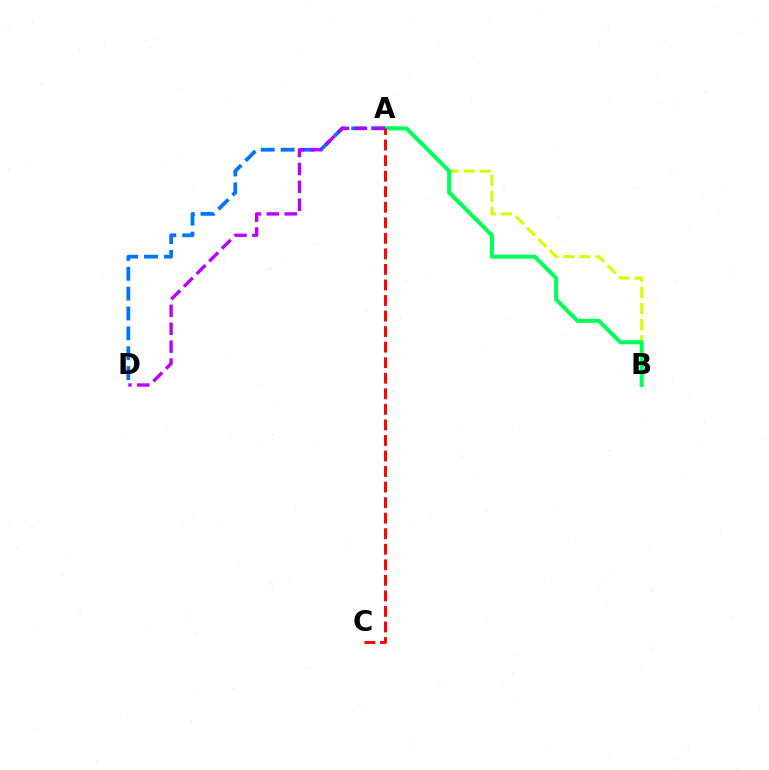{('A', 'D'): [{'color': '#0074ff', 'line_style': 'dashed', 'thickness': 2.7}, {'color': '#b900ff', 'line_style': 'dashed', 'thickness': 2.43}], ('A', 'B'): [{'color': '#d1ff00', 'line_style': 'dashed', 'thickness': 2.18}, {'color': '#00ff5c', 'line_style': 'solid', 'thickness': 2.9}], ('A', 'C'): [{'color': '#ff0000', 'line_style': 'dashed', 'thickness': 2.11}]}